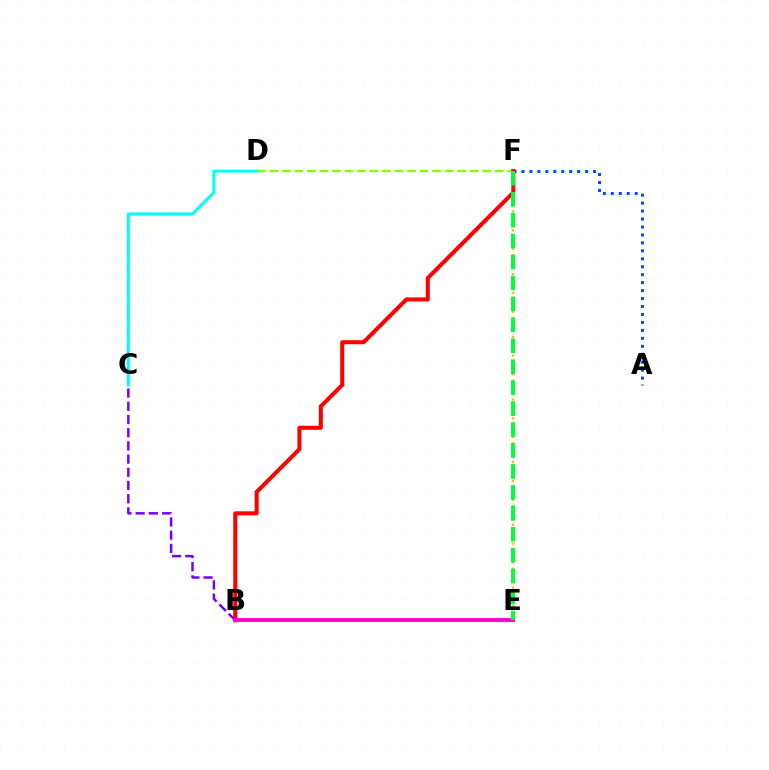{('E', 'F'): [{'color': '#ffbd00', 'line_style': 'dotted', 'thickness': 1.7}, {'color': '#00ff39', 'line_style': 'dashed', 'thickness': 2.84}], ('A', 'F'): [{'color': '#004bff', 'line_style': 'dotted', 'thickness': 2.16}], ('B', 'C'): [{'color': '#7200ff', 'line_style': 'dashed', 'thickness': 1.79}], ('D', 'F'): [{'color': '#84ff00', 'line_style': 'dashed', 'thickness': 1.7}], ('C', 'D'): [{'color': '#00fff6', 'line_style': 'solid', 'thickness': 2.16}], ('B', 'F'): [{'color': '#ff0000', 'line_style': 'solid', 'thickness': 2.92}], ('B', 'E'): [{'color': '#ff00cf', 'line_style': 'solid', 'thickness': 2.81}]}